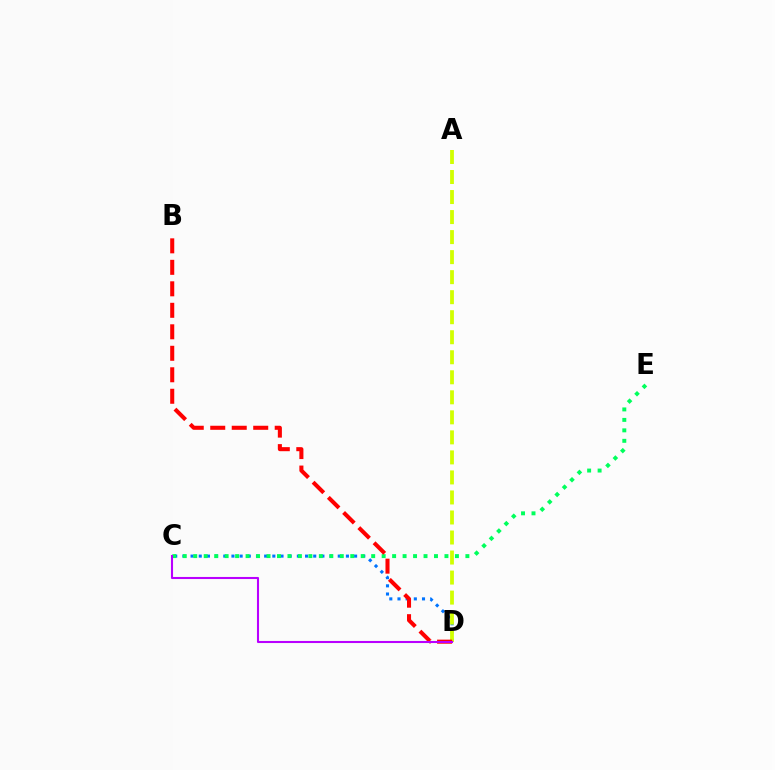{('C', 'D'): [{'color': '#0074ff', 'line_style': 'dotted', 'thickness': 2.22}, {'color': '#b900ff', 'line_style': 'solid', 'thickness': 1.5}], ('A', 'D'): [{'color': '#d1ff00', 'line_style': 'dashed', 'thickness': 2.72}], ('C', 'E'): [{'color': '#00ff5c', 'line_style': 'dotted', 'thickness': 2.84}], ('B', 'D'): [{'color': '#ff0000', 'line_style': 'dashed', 'thickness': 2.92}]}